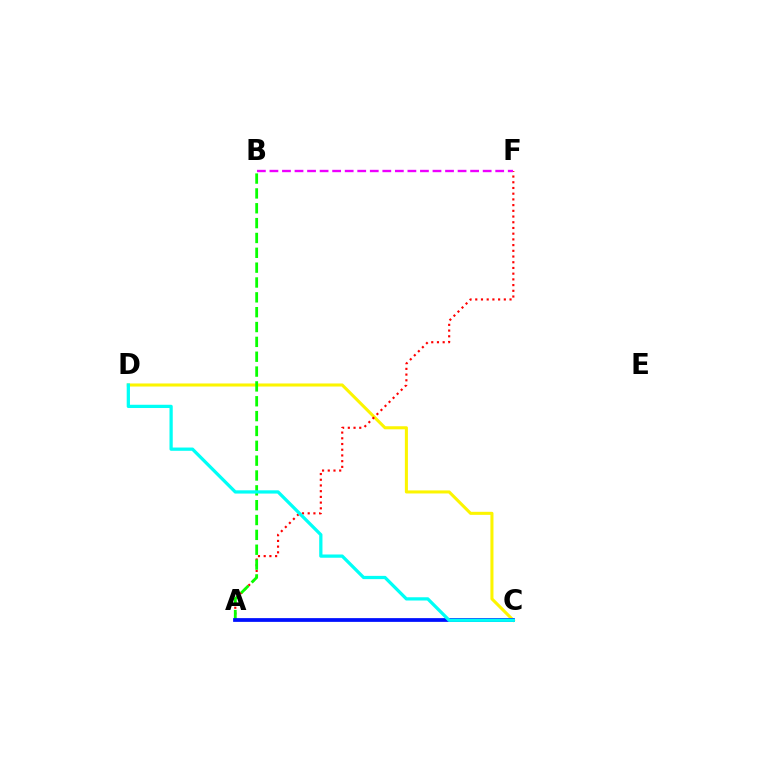{('C', 'D'): [{'color': '#fcf500', 'line_style': 'solid', 'thickness': 2.2}, {'color': '#00fff6', 'line_style': 'solid', 'thickness': 2.34}], ('A', 'F'): [{'color': '#ff0000', 'line_style': 'dotted', 'thickness': 1.55}], ('A', 'B'): [{'color': '#08ff00', 'line_style': 'dashed', 'thickness': 2.02}], ('B', 'F'): [{'color': '#ee00ff', 'line_style': 'dashed', 'thickness': 1.7}], ('A', 'C'): [{'color': '#0010ff', 'line_style': 'solid', 'thickness': 2.7}]}